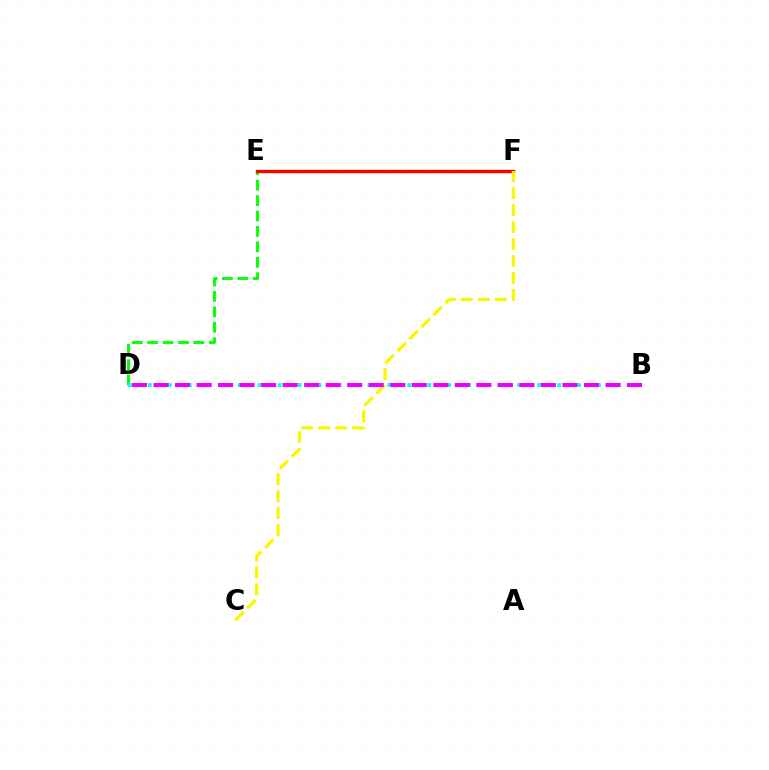{('D', 'E'): [{'color': '#08ff00', 'line_style': 'dashed', 'thickness': 2.1}], ('E', 'F'): [{'color': '#0010ff', 'line_style': 'dashed', 'thickness': 1.83}, {'color': '#ff0000', 'line_style': 'solid', 'thickness': 2.46}], ('C', 'F'): [{'color': '#fcf500', 'line_style': 'dashed', 'thickness': 2.31}], ('B', 'D'): [{'color': '#00fff6', 'line_style': 'dotted', 'thickness': 2.71}, {'color': '#ee00ff', 'line_style': 'dashed', 'thickness': 2.92}]}